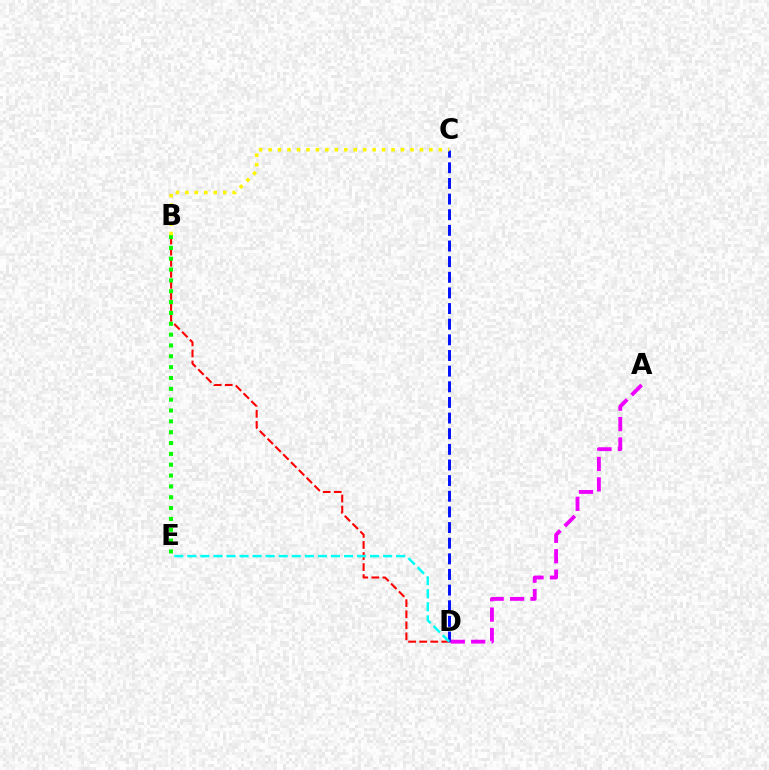{('C', 'D'): [{'color': '#0010ff', 'line_style': 'dashed', 'thickness': 2.12}], ('B', 'D'): [{'color': '#ff0000', 'line_style': 'dashed', 'thickness': 1.5}], ('A', 'D'): [{'color': '#ee00ff', 'line_style': 'dashed', 'thickness': 2.77}], ('D', 'E'): [{'color': '#00fff6', 'line_style': 'dashed', 'thickness': 1.77}], ('B', 'E'): [{'color': '#08ff00', 'line_style': 'dotted', 'thickness': 2.95}], ('B', 'C'): [{'color': '#fcf500', 'line_style': 'dotted', 'thickness': 2.57}]}